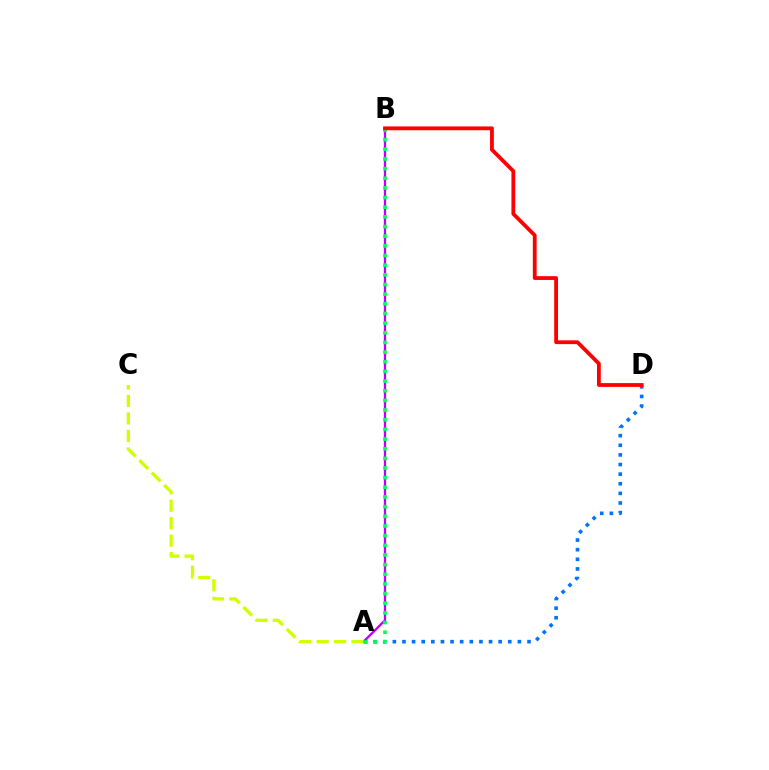{('A', 'D'): [{'color': '#0074ff', 'line_style': 'dotted', 'thickness': 2.61}], ('A', 'B'): [{'color': '#b900ff', 'line_style': 'solid', 'thickness': 1.65}, {'color': '#00ff5c', 'line_style': 'dotted', 'thickness': 2.62}], ('B', 'D'): [{'color': '#ff0000', 'line_style': 'solid', 'thickness': 2.74}], ('A', 'C'): [{'color': '#d1ff00', 'line_style': 'dashed', 'thickness': 2.38}]}